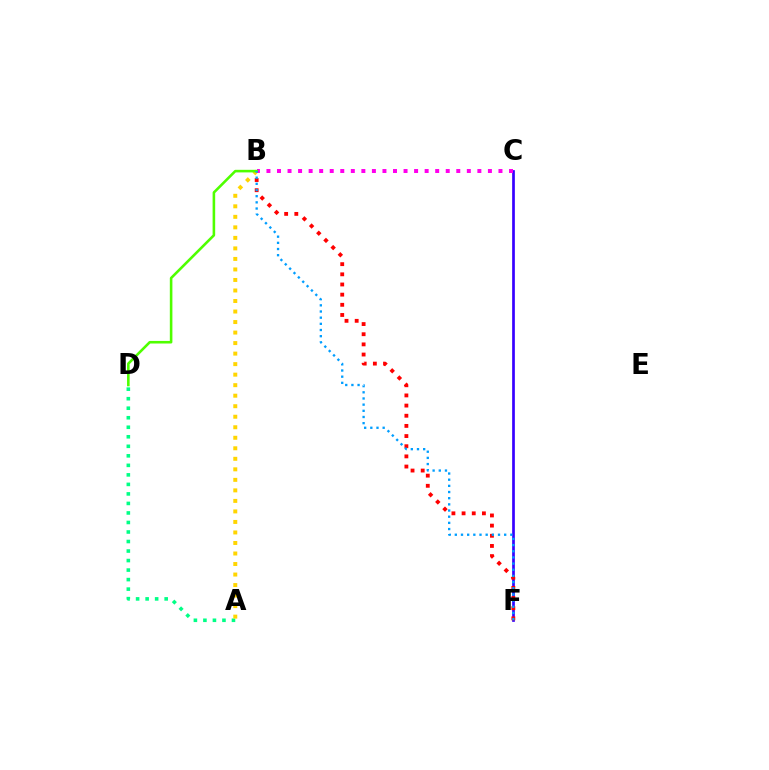{('C', 'F'): [{'color': '#3700ff', 'line_style': 'solid', 'thickness': 1.94}], ('B', 'F'): [{'color': '#ff0000', 'line_style': 'dotted', 'thickness': 2.76}, {'color': '#009eff', 'line_style': 'dotted', 'thickness': 1.68}], ('A', 'D'): [{'color': '#00ff86', 'line_style': 'dotted', 'thickness': 2.59}], ('A', 'B'): [{'color': '#ffd500', 'line_style': 'dotted', 'thickness': 2.86}], ('B', 'C'): [{'color': '#ff00ed', 'line_style': 'dotted', 'thickness': 2.87}], ('B', 'D'): [{'color': '#4fff00', 'line_style': 'solid', 'thickness': 1.86}]}